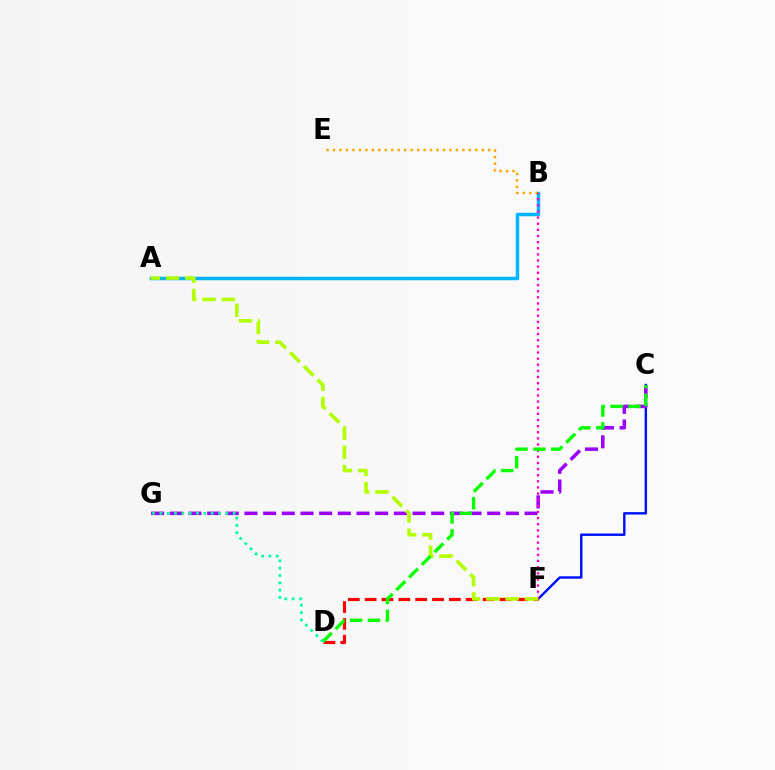{('A', 'B'): [{'color': '#00b5ff', 'line_style': 'solid', 'thickness': 2.51}], ('C', 'F'): [{'color': '#0010ff', 'line_style': 'solid', 'thickness': 1.75}], ('C', 'G'): [{'color': '#9b00ff', 'line_style': 'dashed', 'thickness': 2.54}], ('B', 'E'): [{'color': '#ffa500', 'line_style': 'dotted', 'thickness': 1.76}], ('D', 'F'): [{'color': '#ff0000', 'line_style': 'dashed', 'thickness': 2.29}], ('B', 'F'): [{'color': '#ff00bd', 'line_style': 'dotted', 'thickness': 1.67}], ('A', 'F'): [{'color': '#b3ff00', 'line_style': 'dashed', 'thickness': 2.62}], ('C', 'D'): [{'color': '#08ff00', 'line_style': 'dashed', 'thickness': 2.43}], ('D', 'G'): [{'color': '#00ff9d', 'line_style': 'dotted', 'thickness': 1.99}]}